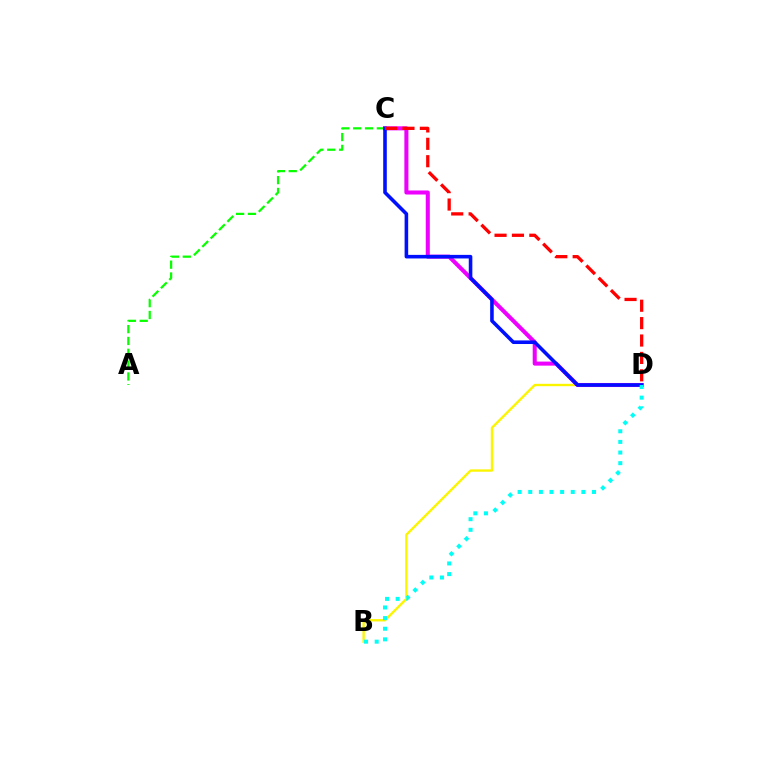{('B', 'D'): [{'color': '#fcf500', 'line_style': 'solid', 'thickness': 1.69}, {'color': '#00fff6', 'line_style': 'dotted', 'thickness': 2.89}], ('A', 'C'): [{'color': '#08ff00', 'line_style': 'dashed', 'thickness': 1.61}], ('C', 'D'): [{'color': '#ee00ff', 'line_style': 'solid', 'thickness': 2.91}, {'color': '#0010ff', 'line_style': 'solid', 'thickness': 2.58}, {'color': '#ff0000', 'line_style': 'dashed', 'thickness': 2.36}]}